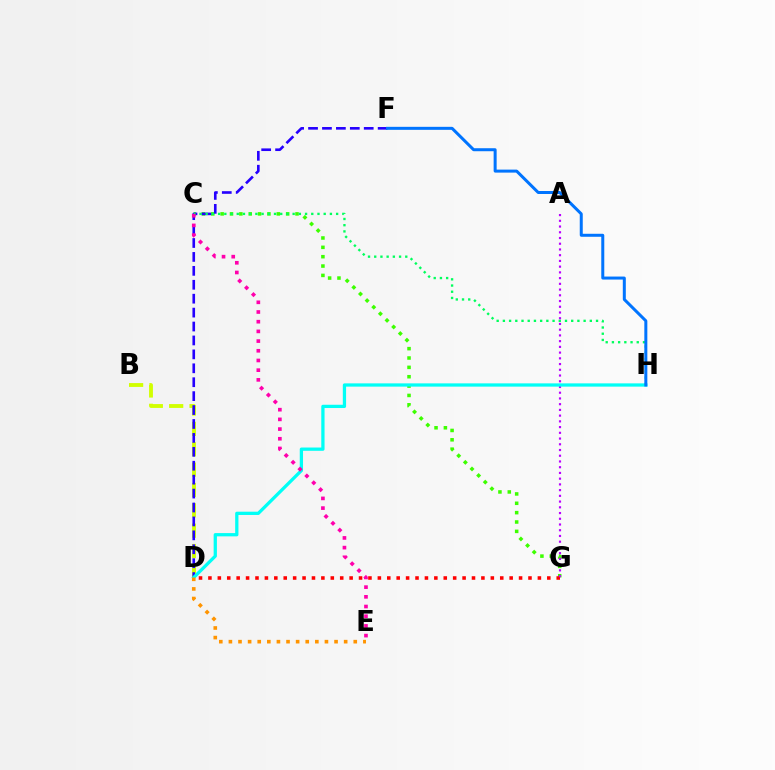{('C', 'G'): [{'color': '#3dff00', 'line_style': 'dotted', 'thickness': 2.54}], ('D', 'G'): [{'color': '#ff0000', 'line_style': 'dotted', 'thickness': 2.56}], ('B', 'D'): [{'color': '#d1ff00', 'line_style': 'dashed', 'thickness': 2.77}], ('D', 'F'): [{'color': '#2500ff', 'line_style': 'dashed', 'thickness': 1.89}], ('A', 'G'): [{'color': '#b900ff', 'line_style': 'dotted', 'thickness': 1.56}], ('D', 'H'): [{'color': '#00fff6', 'line_style': 'solid', 'thickness': 2.35}], ('C', 'H'): [{'color': '#00ff5c', 'line_style': 'dotted', 'thickness': 1.69}], ('F', 'H'): [{'color': '#0074ff', 'line_style': 'solid', 'thickness': 2.16}], ('D', 'E'): [{'color': '#ff9400', 'line_style': 'dotted', 'thickness': 2.61}], ('C', 'E'): [{'color': '#ff00ac', 'line_style': 'dotted', 'thickness': 2.63}]}